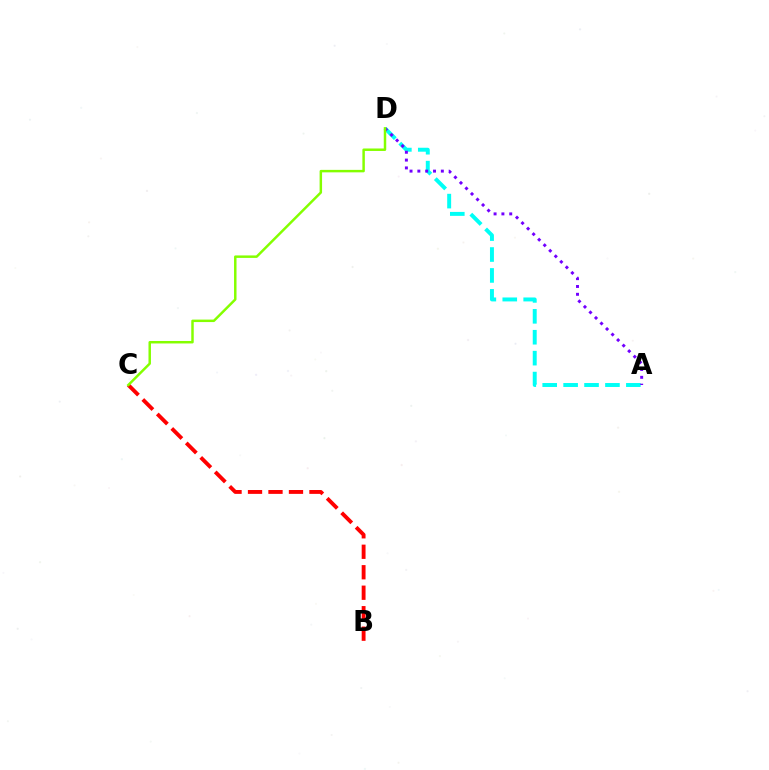{('A', 'D'): [{'color': '#00fff6', 'line_style': 'dashed', 'thickness': 2.84}, {'color': '#7200ff', 'line_style': 'dotted', 'thickness': 2.13}], ('B', 'C'): [{'color': '#ff0000', 'line_style': 'dashed', 'thickness': 2.78}], ('C', 'D'): [{'color': '#84ff00', 'line_style': 'solid', 'thickness': 1.78}]}